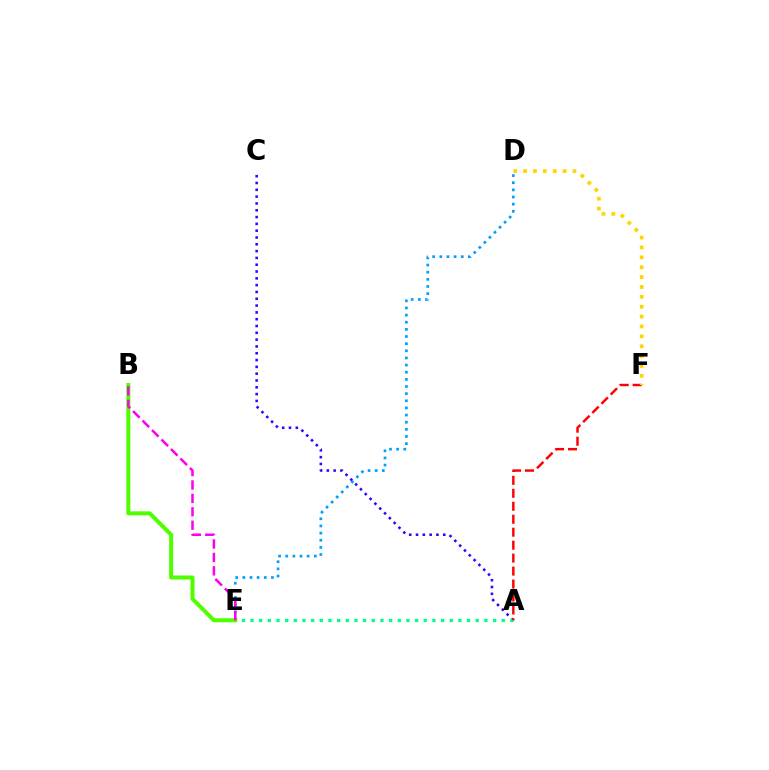{('A', 'C'): [{'color': '#3700ff', 'line_style': 'dotted', 'thickness': 1.85}], ('A', 'E'): [{'color': '#00ff86', 'line_style': 'dotted', 'thickness': 2.35}], ('D', 'E'): [{'color': '#009eff', 'line_style': 'dotted', 'thickness': 1.94}], ('B', 'E'): [{'color': '#4fff00', 'line_style': 'solid', 'thickness': 2.89}, {'color': '#ff00ed', 'line_style': 'dashed', 'thickness': 1.82}], ('A', 'F'): [{'color': '#ff0000', 'line_style': 'dashed', 'thickness': 1.76}], ('D', 'F'): [{'color': '#ffd500', 'line_style': 'dotted', 'thickness': 2.68}]}